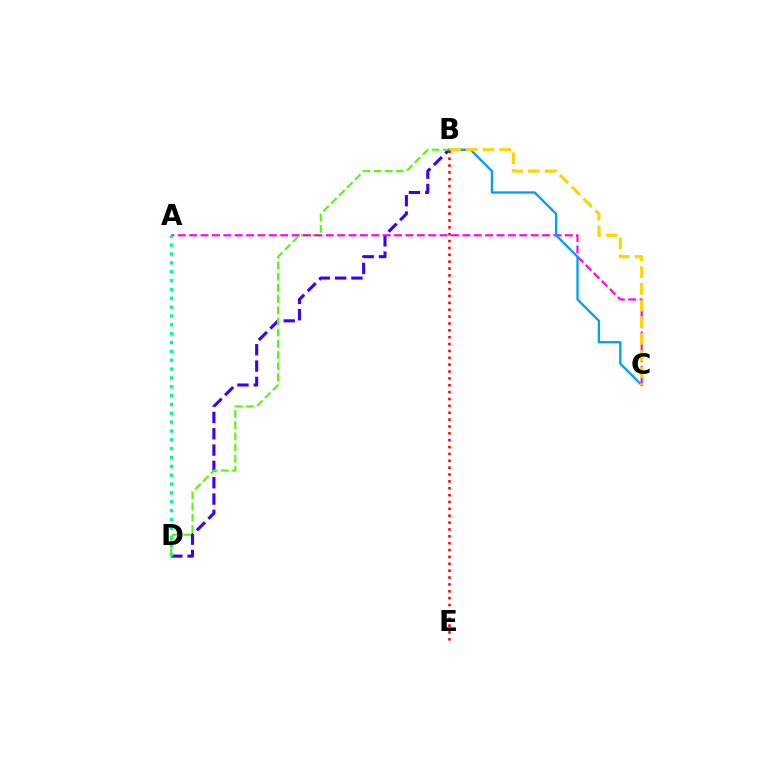{('B', 'D'): [{'color': '#3700ff', 'line_style': 'dashed', 'thickness': 2.22}, {'color': '#4fff00', 'line_style': 'dashed', 'thickness': 1.52}], ('A', 'C'): [{'color': '#ff00ed', 'line_style': 'dashed', 'thickness': 1.55}], ('B', 'C'): [{'color': '#009eff', 'line_style': 'solid', 'thickness': 1.67}, {'color': '#ffd500', 'line_style': 'dashed', 'thickness': 2.27}], ('A', 'D'): [{'color': '#00ff86', 'line_style': 'dotted', 'thickness': 2.4}], ('B', 'E'): [{'color': '#ff0000', 'line_style': 'dotted', 'thickness': 1.87}]}